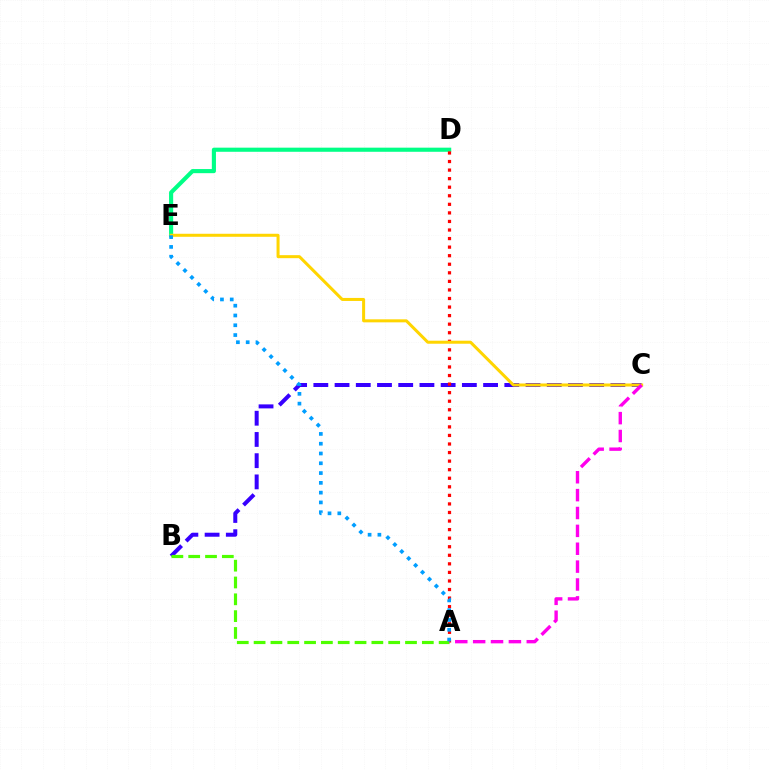{('D', 'E'): [{'color': '#00ff86', 'line_style': 'solid', 'thickness': 2.97}], ('B', 'C'): [{'color': '#3700ff', 'line_style': 'dashed', 'thickness': 2.88}], ('A', 'D'): [{'color': '#ff0000', 'line_style': 'dotted', 'thickness': 2.33}], ('C', 'E'): [{'color': '#ffd500', 'line_style': 'solid', 'thickness': 2.17}], ('A', 'B'): [{'color': '#4fff00', 'line_style': 'dashed', 'thickness': 2.29}], ('A', 'C'): [{'color': '#ff00ed', 'line_style': 'dashed', 'thickness': 2.43}], ('A', 'E'): [{'color': '#009eff', 'line_style': 'dotted', 'thickness': 2.66}]}